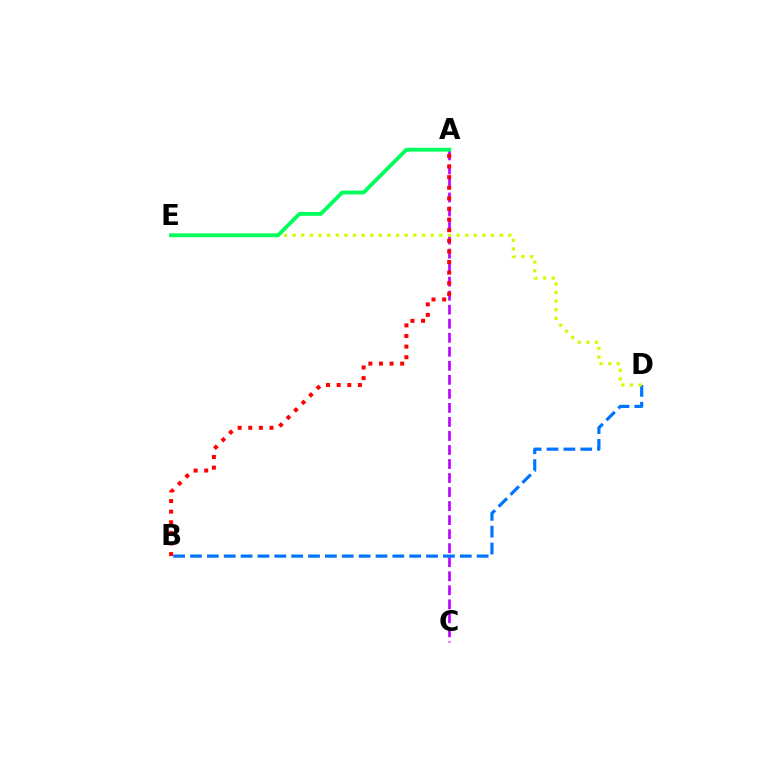{('A', 'C'): [{'color': '#b900ff', 'line_style': 'dashed', 'thickness': 1.91}], ('B', 'D'): [{'color': '#0074ff', 'line_style': 'dashed', 'thickness': 2.29}], ('A', 'B'): [{'color': '#ff0000', 'line_style': 'dotted', 'thickness': 2.88}], ('D', 'E'): [{'color': '#d1ff00', 'line_style': 'dotted', 'thickness': 2.34}], ('A', 'E'): [{'color': '#00ff5c', 'line_style': 'solid', 'thickness': 2.76}]}